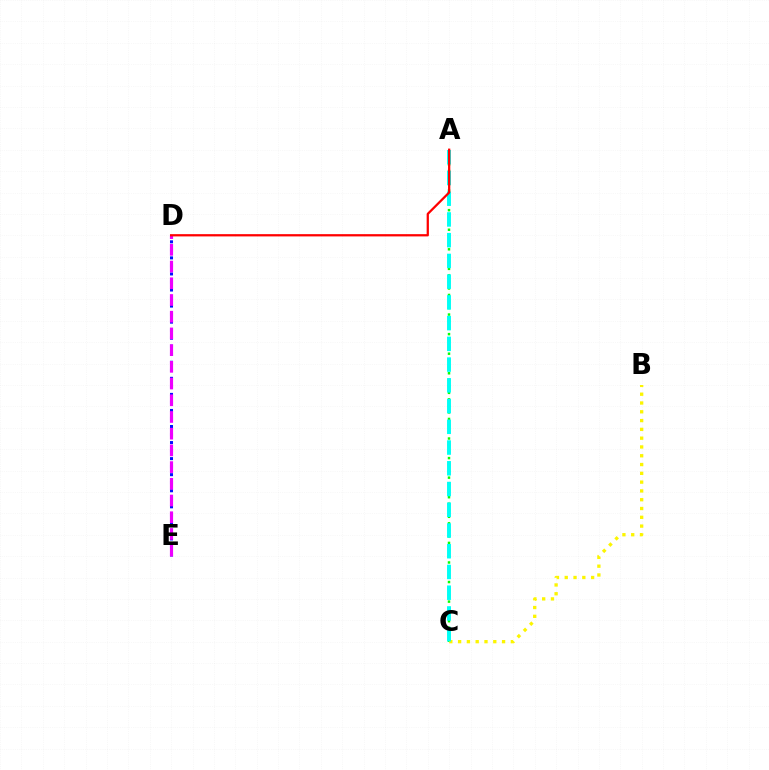{('D', 'E'): [{'color': '#0010ff', 'line_style': 'dotted', 'thickness': 2.18}, {'color': '#ee00ff', 'line_style': 'dashed', 'thickness': 2.27}], ('A', 'C'): [{'color': '#08ff00', 'line_style': 'dotted', 'thickness': 1.77}, {'color': '#00fff6', 'line_style': 'dashed', 'thickness': 2.82}], ('B', 'C'): [{'color': '#fcf500', 'line_style': 'dotted', 'thickness': 2.39}], ('A', 'D'): [{'color': '#ff0000', 'line_style': 'solid', 'thickness': 1.63}]}